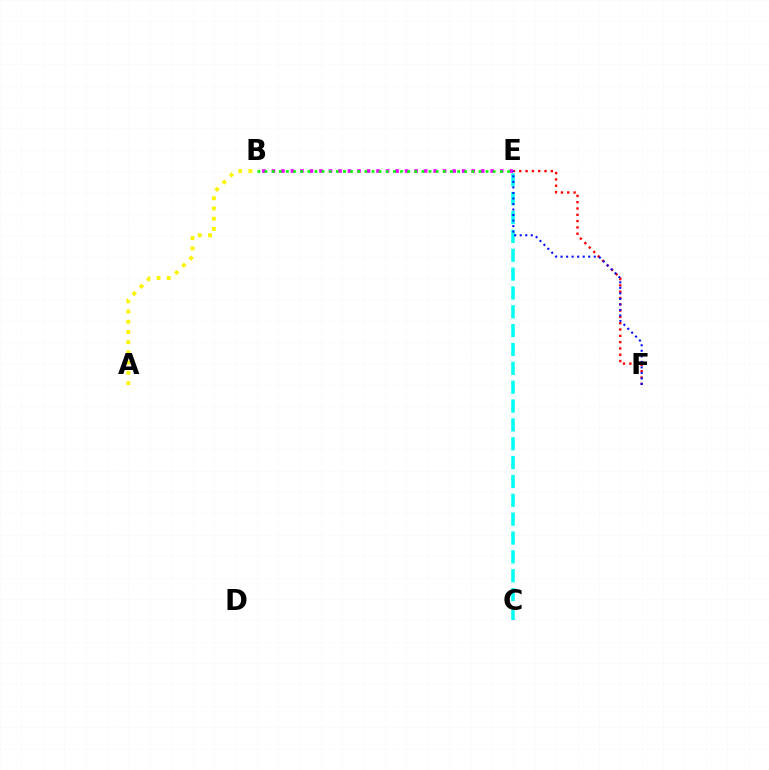{('B', 'E'): [{'color': '#ee00ff', 'line_style': 'dotted', 'thickness': 2.58}, {'color': '#08ff00', 'line_style': 'dotted', 'thickness': 1.94}], ('C', 'E'): [{'color': '#00fff6', 'line_style': 'dashed', 'thickness': 2.56}], ('E', 'F'): [{'color': '#ff0000', 'line_style': 'dotted', 'thickness': 1.71}, {'color': '#0010ff', 'line_style': 'dotted', 'thickness': 1.5}], ('A', 'B'): [{'color': '#fcf500', 'line_style': 'dotted', 'thickness': 2.78}]}